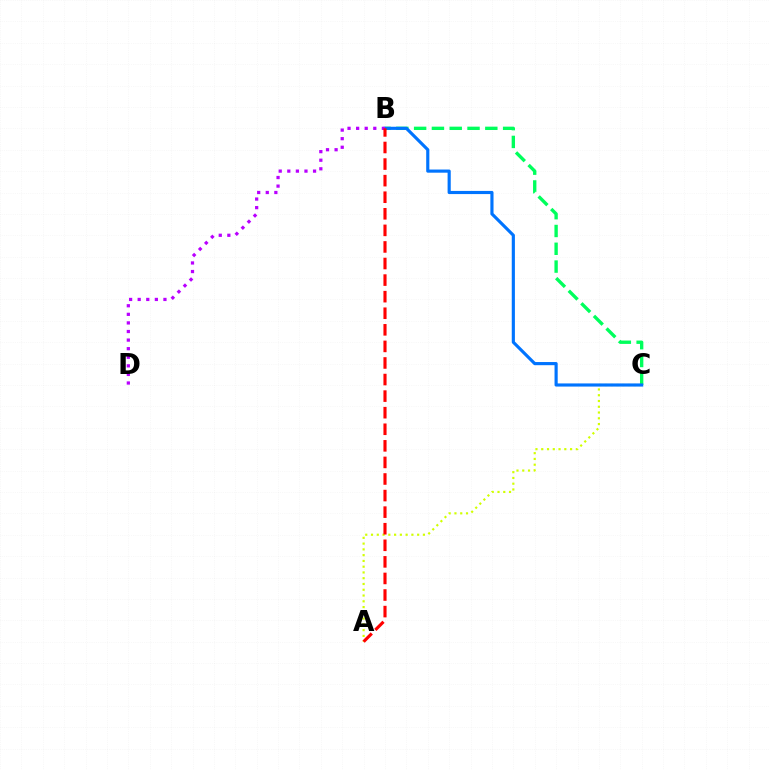{('B', 'C'): [{'color': '#00ff5c', 'line_style': 'dashed', 'thickness': 2.42}, {'color': '#0074ff', 'line_style': 'solid', 'thickness': 2.27}], ('A', 'C'): [{'color': '#d1ff00', 'line_style': 'dotted', 'thickness': 1.57}], ('B', 'D'): [{'color': '#b900ff', 'line_style': 'dotted', 'thickness': 2.33}], ('A', 'B'): [{'color': '#ff0000', 'line_style': 'dashed', 'thickness': 2.25}]}